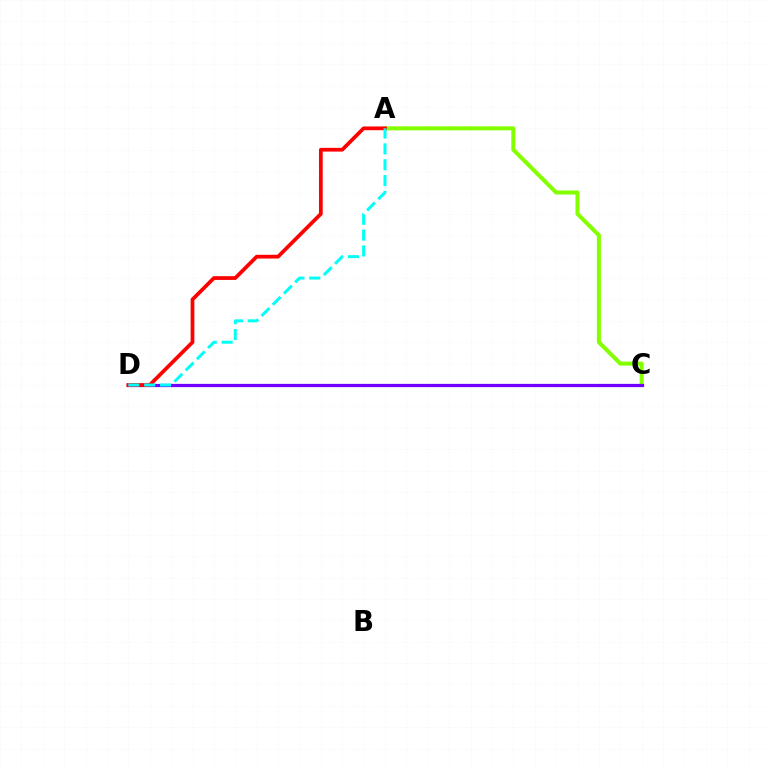{('A', 'C'): [{'color': '#84ff00', 'line_style': 'solid', 'thickness': 2.91}], ('C', 'D'): [{'color': '#7200ff', 'line_style': 'solid', 'thickness': 2.33}], ('A', 'D'): [{'color': '#ff0000', 'line_style': 'solid', 'thickness': 2.69}, {'color': '#00fff6', 'line_style': 'dashed', 'thickness': 2.15}]}